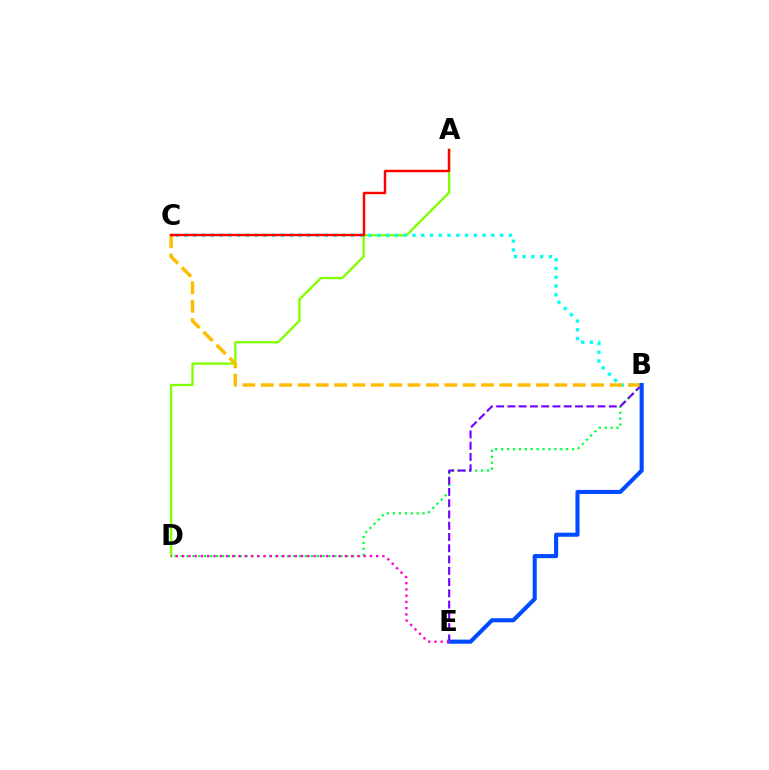{('A', 'D'): [{'color': '#84ff00', 'line_style': 'solid', 'thickness': 1.69}], ('B', 'C'): [{'color': '#00fff6', 'line_style': 'dotted', 'thickness': 2.38}, {'color': '#ffbd00', 'line_style': 'dashed', 'thickness': 2.49}], ('B', 'D'): [{'color': '#00ff39', 'line_style': 'dotted', 'thickness': 1.61}], ('B', 'E'): [{'color': '#7200ff', 'line_style': 'dashed', 'thickness': 1.53}, {'color': '#004bff', 'line_style': 'solid', 'thickness': 2.95}], ('A', 'C'): [{'color': '#ff0000', 'line_style': 'solid', 'thickness': 1.75}], ('D', 'E'): [{'color': '#ff00cf', 'line_style': 'dotted', 'thickness': 1.7}]}